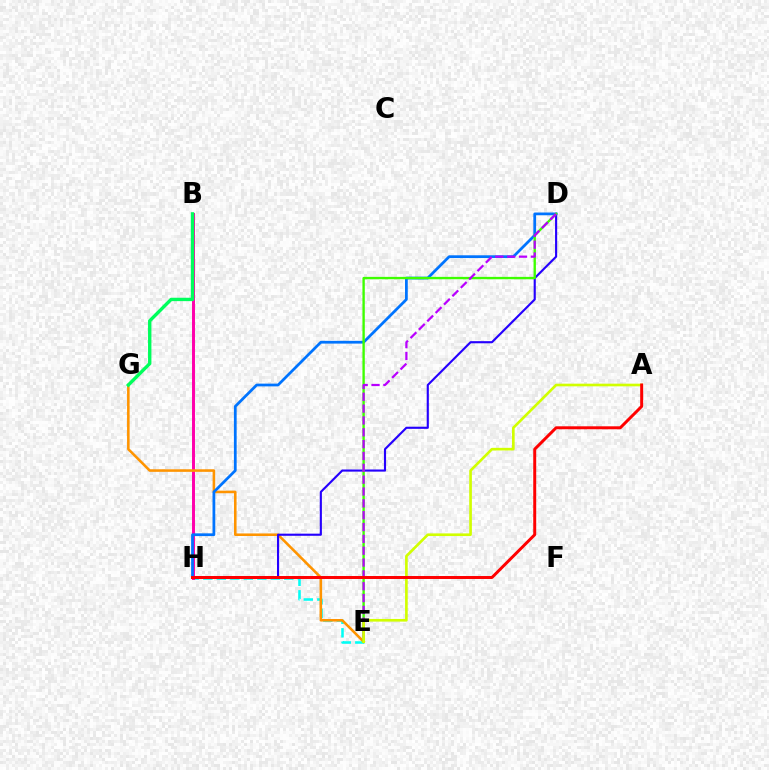{('E', 'H'): [{'color': '#00fff6', 'line_style': 'dashed', 'thickness': 1.83}], ('B', 'H'): [{'color': '#ff00ac', 'line_style': 'solid', 'thickness': 2.13}], ('E', 'G'): [{'color': '#ff9400', 'line_style': 'solid', 'thickness': 1.85}], ('D', 'H'): [{'color': '#2500ff', 'line_style': 'solid', 'thickness': 1.53}, {'color': '#0074ff', 'line_style': 'solid', 'thickness': 1.98}], ('D', 'E'): [{'color': '#3dff00', 'line_style': 'solid', 'thickness': 1.7}, {'color': '#b900ff', 'line_style': 'dashed', 'thickness': 1.61}], ('B', 'G'): [{'color': '#00ff5c', 'line_style': 'solid', 'thickness': 2.43}], ('A', 'E'): [{'color': '#d1ff00', 'line_style': 'solid', 'thickness': 1.91}], ('A', 'H'): [{'color': '#ff0000', 'line_style': 'solid', 'thickness': 2.14}]}